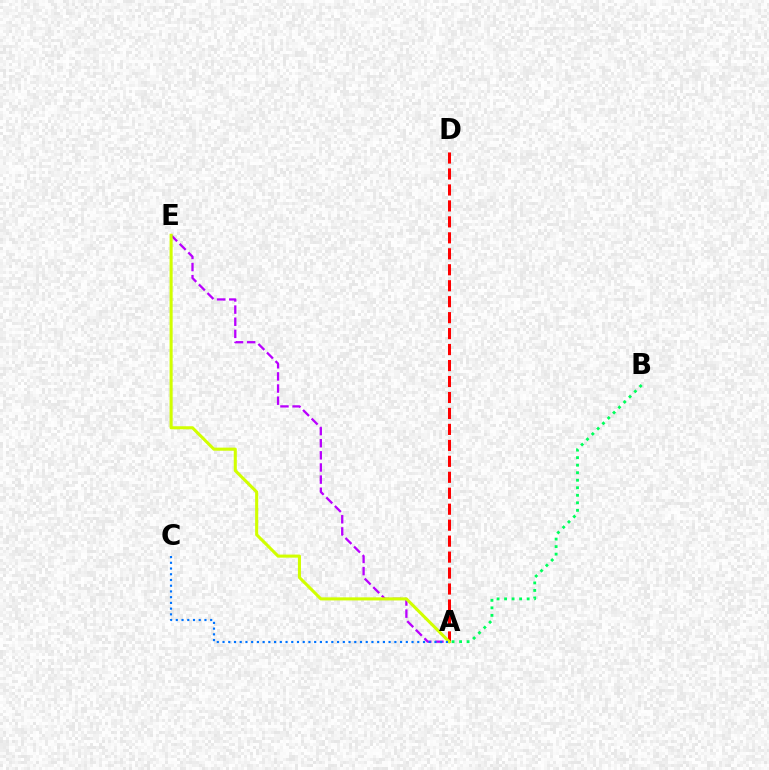{('A', 'D'): [{'color': '#ff0000', 'line_style': 'dashed', 'thickness': 2.17}], ('A', 'E'): [{'color': '#b900ff', 'line_style': 'dashed', 'thickness': 1.65}, {'color': '#d1ff00', 'line_style': 'solid', 'thickness': 2.21}], ('A', 'B'): [{'color': '#00ff5c', 'line_style': 'dotted', 'thickness': 2.04}], ('A', 'C'): [{'color': '#0074ff', 'line_style': 'dotted', 'thickness': 1.56}]}